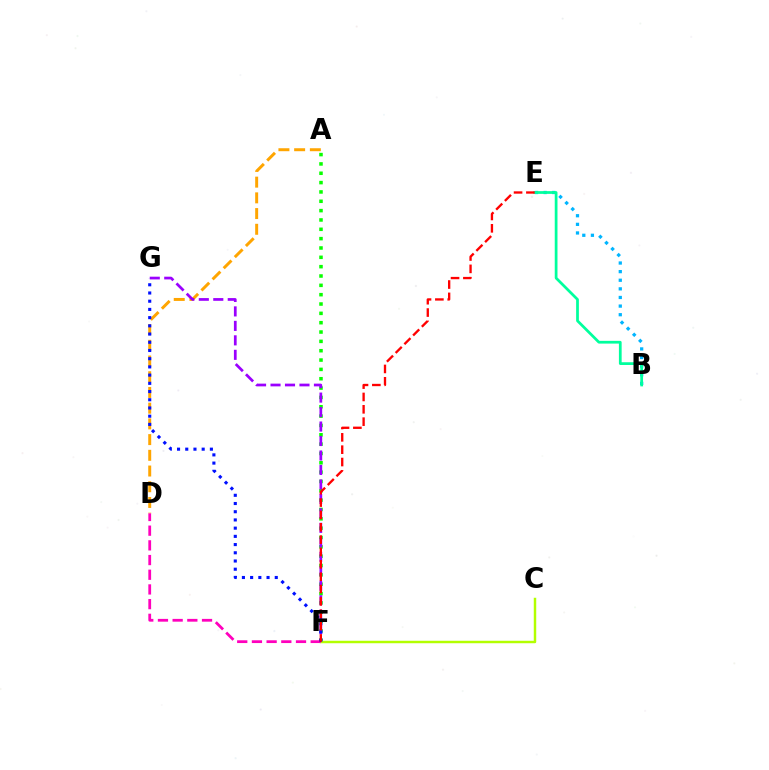{('A', 'D'): [{'color': '#ffa500', 'line_style': 'dashed', 'thickness': 2.13}], ('A', 'F'): [{'color': '#08ff00', 'line_style': 'dotted', 'thickness': 2.54}], ('F', 'G'): [{'color': '#9b00ff', 'line_style': 'dashed', 'thickness': 1.97}, {'color': '#0010ff', 'line_style': 'dotted', 'thickness': 2.23}], ('B', 'E'): [{'color': '#00b5ff', 'line_style': 'dotted', 'thickness': 2.34}, {'color': '#00ff9d', 'line_style': 'solid', 'thickness': 1.97}], ('C', 'F'): [{'color': '#b3ff00', 'line_style': 'solid', 'thickness': 1.77}], ('D', 'F'): [{'color': '#ff00bd', 'line_style': 'dashed', 'thickness': 2.0}], ('E', 'F'): [{'color': '#ff0000', 'line_style': 'dashed', 'thickness': 1.68}]}